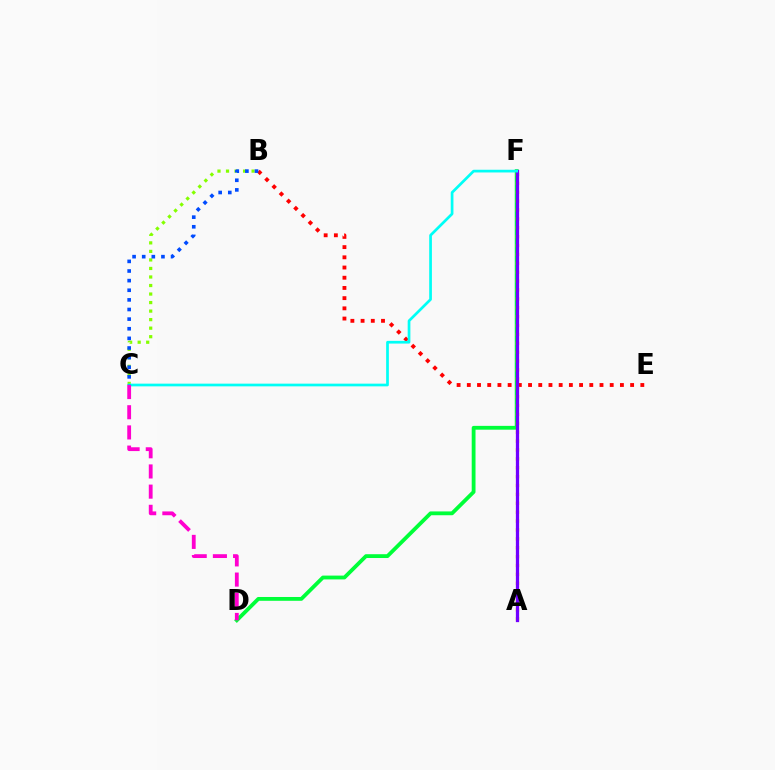{('B', 'E'): [{'color': '#ff0000', 'line_style': 'dotted', 'thickness': 2.77}], ('B', 'C'): [{'color': '#84ff00', 'line_style': 'dotted', 'thickness': 2.32}, {'color': '#004bff', 'line_style': 'dotted', 'thickness': 2.61}], ('D', 'F'): [{'color': '#00ff39', 'line_style': 'solid', 'thickness': 2.74}], ('A', 'F'): [{'color': '#ffbd00', 'line_style': 'dotted', 'thickness': 2.41}, {'color': '#7200ff', 'line_style': 'solid', 'thickness': 2.34}], ('C', 'F'): [{'color': '#00fff6', 'line_style': 'solid', 'thickness': 1.95}], ('C', 'D'): [{'color': '#ff00cf', 'line_style': 'dashed', 'thickness': 2.74}]}